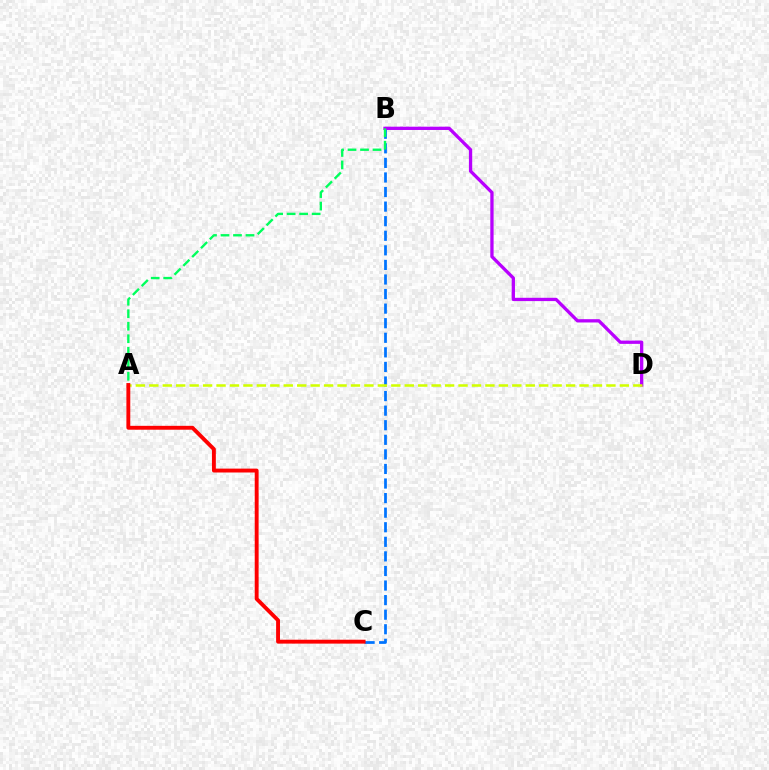{('B', 'C'): [{'color': '#0074ff', 'line_style': 'dashed', 'thickness': 1.98}], ('B', 'D'): [{'color': '#b900ff', 'line_style': 'solid', 'thickness': 2.37}], ('A', 'B'): [{'color': '#00ff5c', 'line_style': 'dashed', 'thickness': 1.7}], ('A', 'D'): [{'color': '#d1ff00', 'line_style': 'dashed', 'thickness': 1.83}], ('A', 'C'): [{'color': '#ff0000', 'line_style': 'solid', 'thickness': 2.8}]}